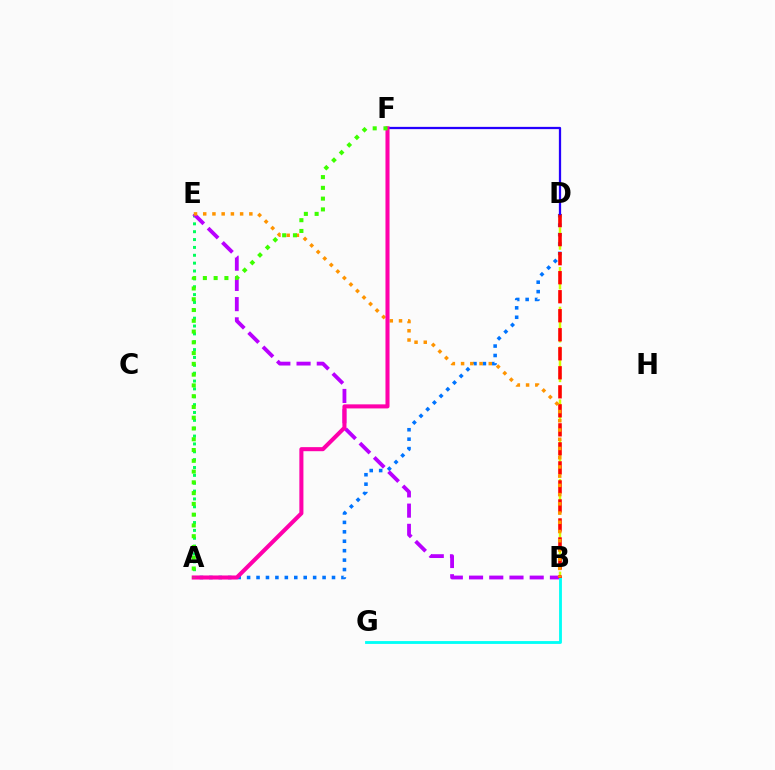{('A', 'E'): [{'color': '#00ff5c', 'line_style': 'dotted', 'thickness': 2.14}], ('A', 'D'): [{'color': '#0074ff', 'line_style': 'dotted', 'thickness': 2.56}], ('B', 'E'): [{'color': '#b900ff', 'line_style': 'dashed', 'thickness': 2.75}, {'color': '#ff9400', 'line_style': 'dotted', 'thickness': 2.51}], ('B', 'G'): [{'color': '#00fff6', 'line_style': 'solid', 'thickness': 2.04}], ('B', 'D'): [{'color': '#d1ff00', 'line_style': 'dashed', 'thickness': 1.8}, {'color': '#ff0000', 'line_style': 'dashed', 'thickness': 2.58}], ('D', 'F'): [{'color': '#2500ff', 'line_style': 'solid', 'thickness': 1.63}], ('A', 'F'): [{'color': '#ff00ac', 'line_style': 'solid', 'thickness': 2.92}, {'color': '#3dff00', 'line_style': 'dotted', 'thickness': 2.93}]}